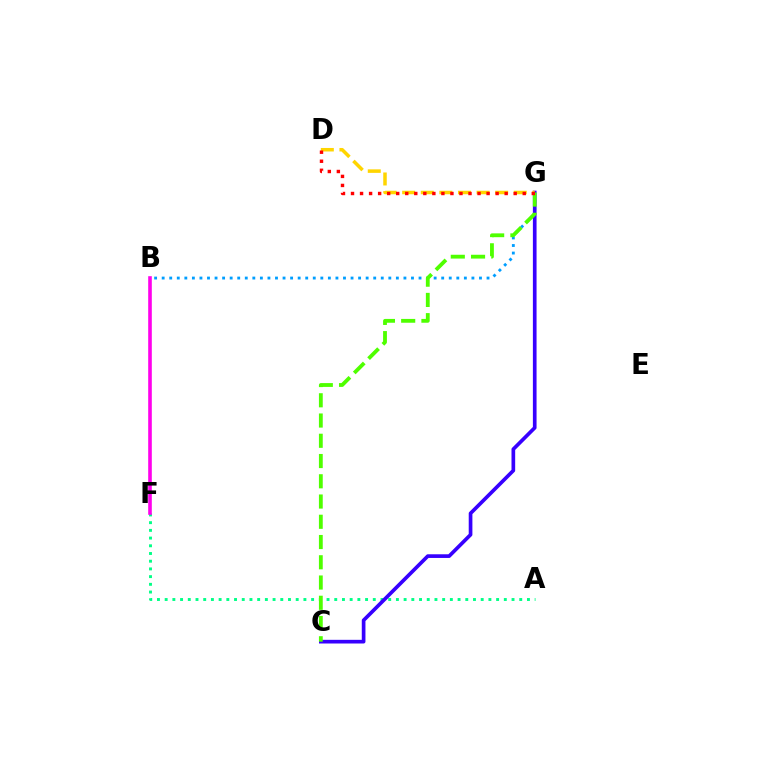{('A', 'F'): [{'color': '#00ff86', 'line_style': 'dotted', 'thickness': 2.09}], ('B', 'G'): [{'color': '#009eff', 'line_style': 'dotted', 'thickness': 2.05}], ('B', 'F'): [{'color': '#ff00ed', 'line_style': 'solid', 'thickness': 2.6}], ('C', 'G'): [{'color': '#3700ff', 'line_style': 'solid', 'thickness': 2.65}, {'color': '#4fff00', 'line_style': 'dashed', 'thickness': 2.75}], ('D', 'G'): [{'color': '#ffd500', 'line_style': 'dashed', 'thickness': 2.53}, {'color': '#ff0000', 'line_style': 'dotted', 'thickness': 2.46}]}